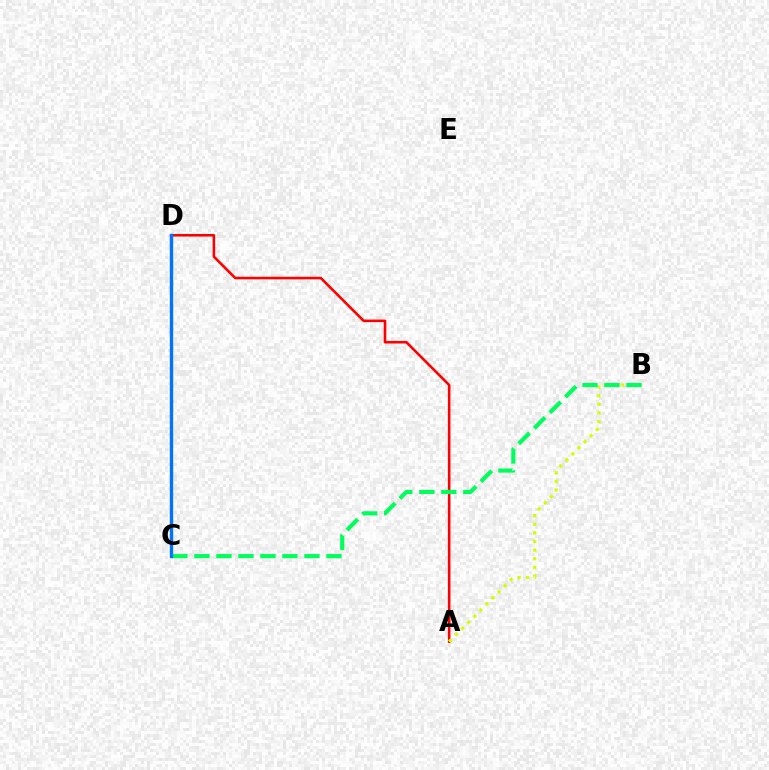{('A', 'D'): [{'color': '#ff0000', 'line_style': 'solid', 'thickness': 1.86}], ('A', 'B'): [{'color': '#d1ff00', 'line_style': 'dotted', 'thickness': 2.34}], ('C', 'D'): [{'color': '#b900ff', 'line_style': 'dotted', 'thickness': 1.89}, {'color': '#0074ff', 'line_style': 'solid', 'thickness': 2.44}], ('B', 'C'): [{'color': '#00ff5c', 'line_style': 'dashed', 'thickness': 2.99}]}